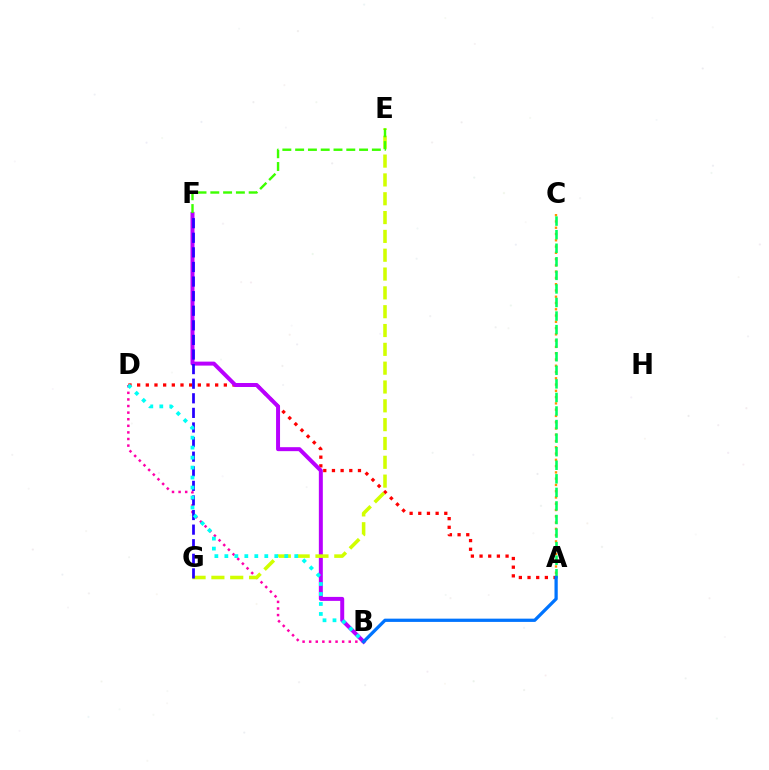{('A', 'C'): [{'color': '#ff9400', 'line_style': 'dotted', 'thickness': 1.7}, {'color': '#00ff5c', 'line_style': 'dashed', 'thickness': 1.84}], ('B', 'D'): [{'color': '#ff00ac', 'line_style': 'dotted', 'thickness': 1.79}, {'color': '#00fff6', 'line_style': 'dotted', 'thickness': 2.71}], ('A', 'D'): [{'color': '#ff0000', 'line_style': 'dotted', 'thickness': 2.36}], ('B', 'F'): [{'color': '#b900ff', 'line_style': 'solid', 'thickness': 2.86}], ('E', 'G'): [{'color': '#d1ff00', 'line_style': 'dashed', 'thickness': 2.56}], ('E', 'F'): [{'color': '#3dff00', 'line_style': 'dashed', 'thickness': 1.74}], ('F', 'G'): [{'color': '#2500ff', 'line_style': 'dashed', 'thickness': 1.98}], ('A', 'B'): [{'color': '#0074ff', 'line_style': 'solid', 'thickness': 2.34}]}